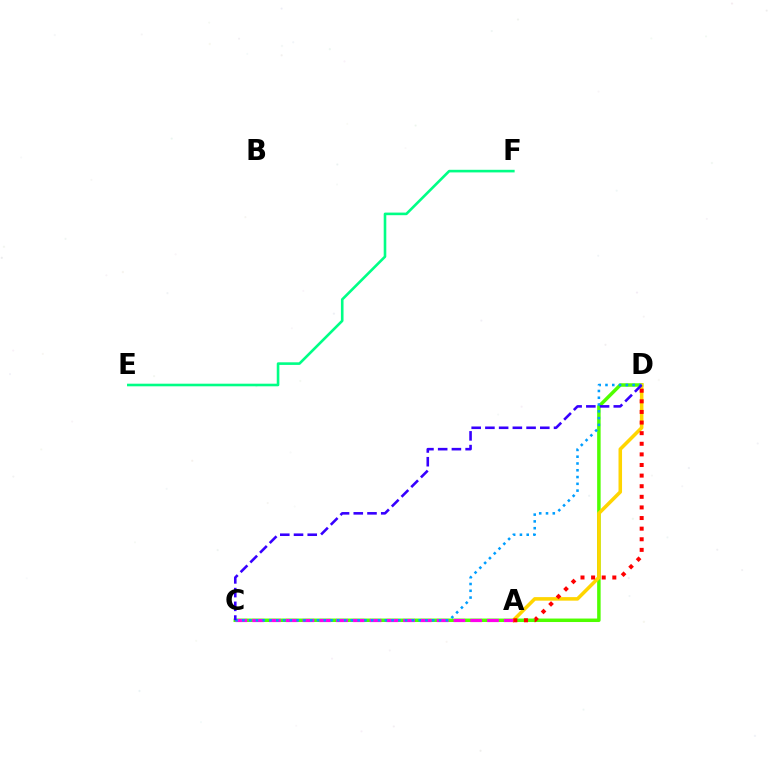{('C', 'D'): [{'color': '#4fff00', 'line_style': 'solid', 'thickness': 2.51}, {'color': '#009eff', 'line_style': 'dotted', 'thickness': 1.84}, {'color': '#3700ff', 'line_style': 'dashed', 'thickness': 1.86}], ('A', 'D'): [{'color': '#ffd500', 'line_style': 'solid', 'thickness': 2.55}, {'color': '#ff0000', 'line_style': 'dotted', 'thickness': 2.88}], ('A', 'C'): [{'color': '#ff00ed', 'line_style': 'dashed', 'thickness': 2.28}], ('E', 'F'): [{'color': '#00ff86', 'line_style': 'solid', 'thickness': 1.88}]}